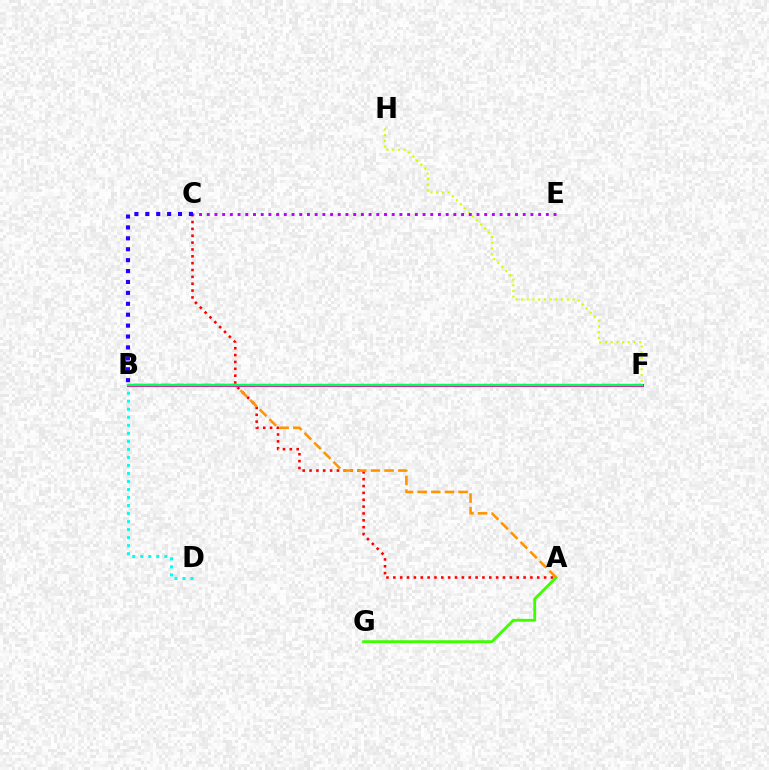{('B', 'F'): [{'color': '#0074ff', 'line_style': 'dashed', 'thickness': 2.2}, {'color': '#ff00ac', 'line_style': 'solid', 'thickness': 2.17}, {'color': '#00ff5c', 'line_style': 'solid', 'thickness': 1.73}], ('A', 'C'): [{'color': '#ff0000', 'line_style': 'dotted', 'thickness': 1.86}], ('F', 'H'): [{'color': '#d1ff00', 'line_style': 'dotted', 'thickness': 1.55}], ('A', 'G'): [{'color': '#3dff00', 'line_style': 'solid', 'thickness': 2.03}], ('C', 'E'): [{'color': '#b900ff', 'line_style': 'dotted', 'thickness': 2.09}], ('A', 'B'): [{'color': '#ff9400', 'line_style': 'dashed', 'thickness': 1.85}], ('B', 'C'): [{'color': '#2500ff', 'line_style': 'dotted', 'thickness': 2.96}], ('B', 'D'): [{'color': '#00fff6', 'line_style': 'dotted', 'thickness': 2.18}]}